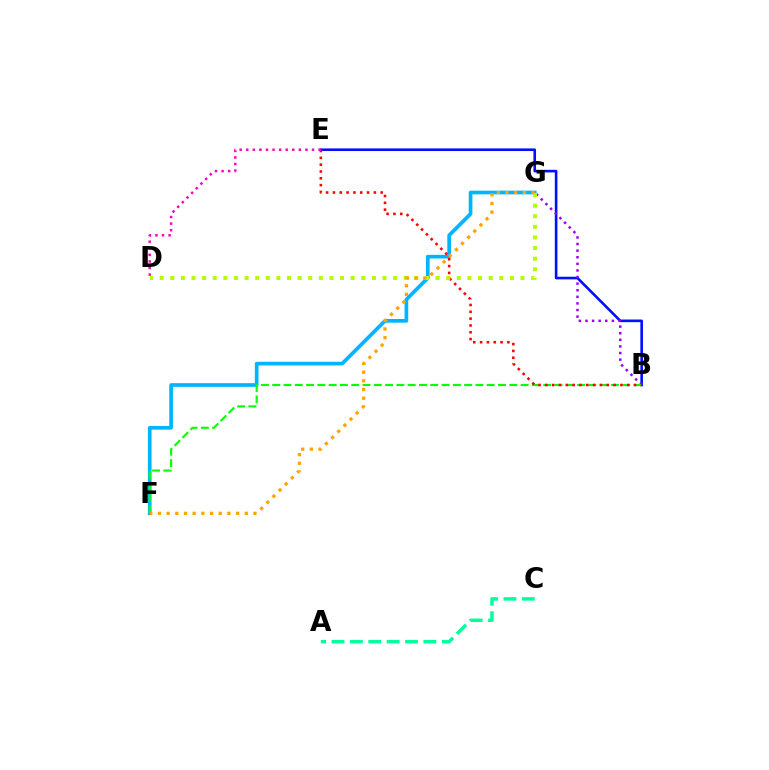{('B', 'E'): [{'color': '#0010ff', 'line_style': 'solid', 'thickness': 1.89}, {'color': '#ff0000', 'line_style': 'dotted', 'thickness': 1.85}], ('B', 'G'): [{'color': '#9b00ff', 'line_style': 'dotted', 'thickness': 1.79}], ('F', 'G'): [{'color': '#00b5ff', 'line_style': 'solid', 'thickness': 2.65}, {'color': '#ffa500', 'line_style': 'dotted', 'thickness': 2.36}], ('B', 'F'): [{'color': '#08ff00', 'line_style': 'dashed', 'thickness': 1.53}], ('A', 'C'): [{'color': '#00ff9d', 'line_style': 'dashed', 'thickness': 2.5}], ('D', 'G'): [{'color': '#b3ff00', 'line_style': 'dotted', 'thickness': 2.88}], ('D', 'E'): [{'color': '#ff00bd', 'line_style': 'dotted', 'thickness': 1.79}]}